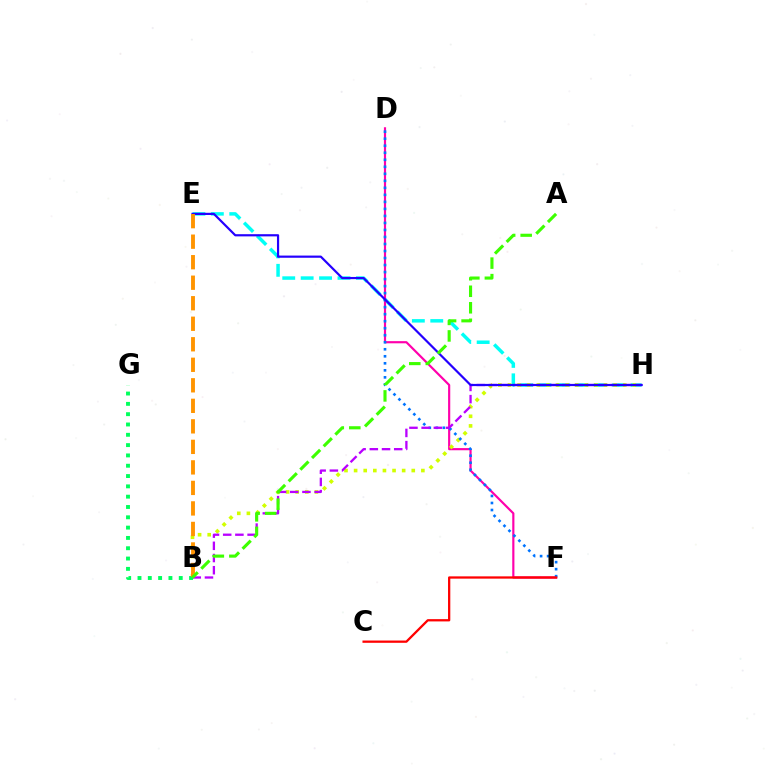{('E', 'H'): [{'color': '#00fff6', 'line_style': 'dashed', 'thickness': 2.5}, {'color': '#2500ff', 'line_style': 'solid', 'thickness': 1.58}], ('D', 'F'): [{'color': '#ff00ac', 'line_style': 'solid', 'thickness': 1.56}, {'color': '#0074ff', 'line_style': 'dotted', 'thickness': 1.91}], ('B', 'H'): [{'color': '#d1ff00', 'line_style': 'dotted', 'thickness': 2.61}, {'color': '#b900ff', 'line_style': 'dashed', 'thickness': 1.66}], ('C', 'F'): [{'color': '#ff0000', 'line_style': 'solid', 'thickness': 1.64}], ('B', 'G'): [{'color': '#00ff5c', 'line_style': 'dotted', 'thickness': 2.8}], ('B', 'E'): [{'color': '#ff9400', 'line_style': 'dashed', 'thickness': 2.79}], ('A', 'B'): [{'color': '#3dff00', 'line_style': 'dashed', 'thickness': 2.24}]}